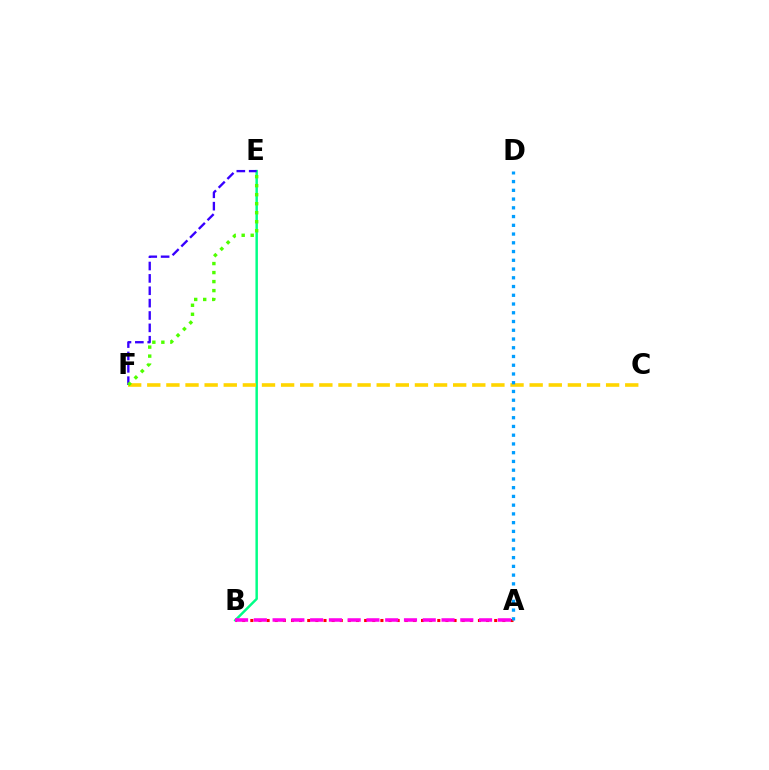{('B', 'E'): [{'color': '#00ff86', 'line_style': 'solid', 'thickness': 1.78}], ('A', 'B'): [{'color': '#ff0000', 'line_style': 'dotted', 'thickness': 2.21}, {'color': '#ff00ed', 'line_style': 'dashed', 'thickness': 2.55}], ('C', 'F'): [{'color': '#ffd500', 'line_style': 'dashed', 'thickness': 2.6}], ('E', 'F'): [{'color': '#3700ff', 'line_style': 'dashed', 'thickness': 1.68}, {'color': '#4fff00', 'line_style': 'dotted', 'thickness': 2.45}], ('A', 'D'): [{'color': '#009eff', 'line_style': 'dotted', 'thickness': 2.38}]}